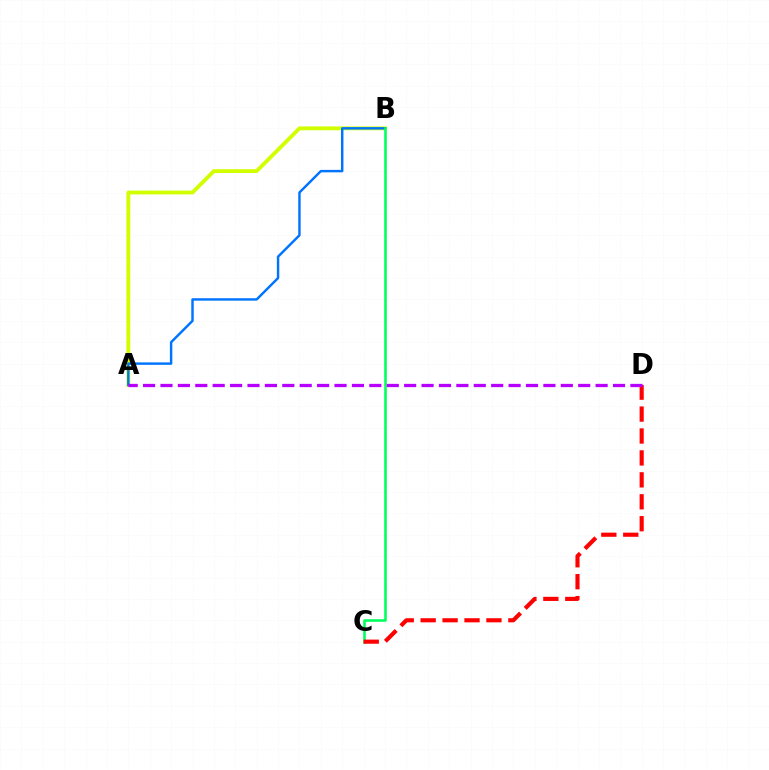{('A', 'B'): [{'color': '#d1ff00', 'line_style': 'solid', 'thickness': 2.77}, {'color': '#0074ff', 'line_style': 'solid', 'thickness': 1.76}], ('B', 'C'): [{'color': '#00ff5c', 'line_style': 'solid', 'thickness': 1.85}], ('C', 'D'): [{'color': '#ff0000', 'line_style': 'dashed', 'thickness': 2.98}], ('A', 'D'): [{'color': '#b900ff', 'line_style': 'dashed', 'thickness': 2.36}]}